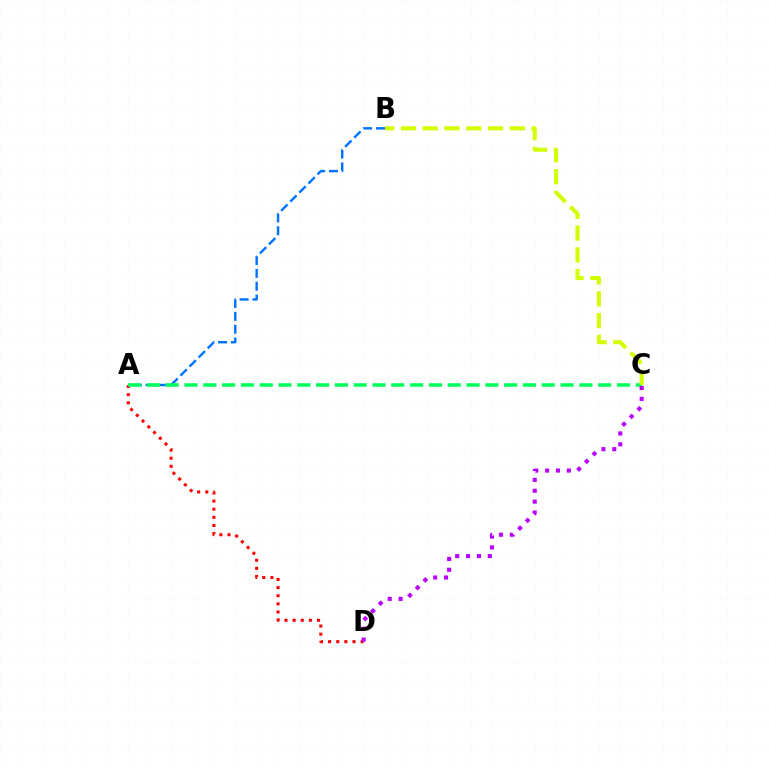{('A', 'D'): [{'color': '#ff0000', 'line_style': 'dotted', 'thickness': 2.21}], ('A', 'B'): [{'color': '#0074ff', 'line_style': 'dashed', 'thickness': 1.75}], ('A', 'C'): [{'color': '#00ff5c', 'line_style': 'dashed', 'thickness': 2.55}], ('C', 'D'): [{'color': '#b900ff', 'line_style': 'dotted', 'thickness': 2.95}], ('B', 'C'): [{'color': '#d1ff00', 'line_style': 'dashed', 'thickness': 2.96}]}